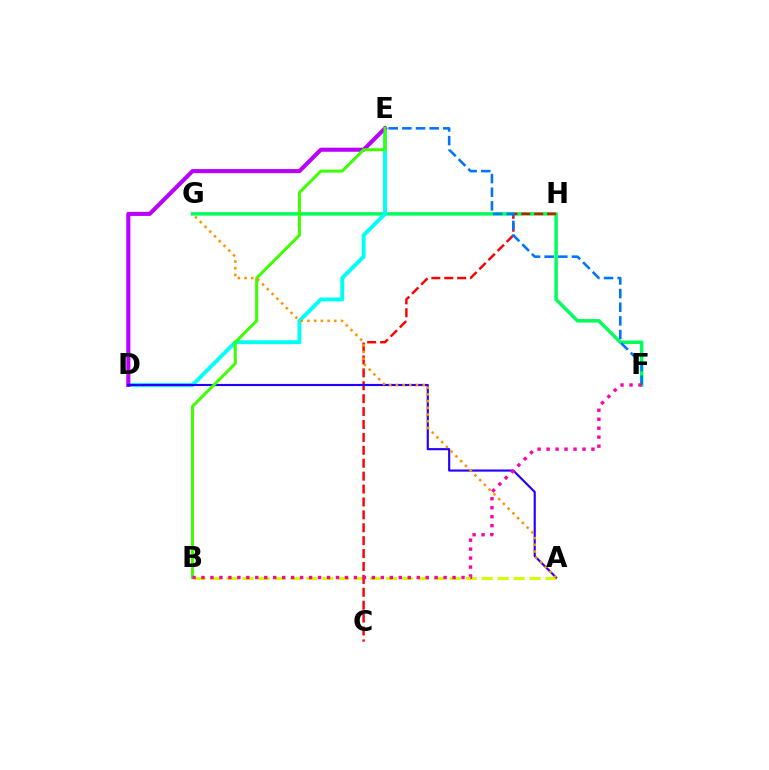{('F', 'G'): [{'color': '#00ff5c', 'line_style': 'solid', 'thickness': 2.51}], ('A', 'B'): [{'color': '#d1ff00', 'line_style': 'dashed', 'thickness': 2.17}], ('C', 'H'): [{'color': '#ff0000', 'line_style': 'dashed', 'thickness': 1.75}], ('D', 'E'): [{'color': '#00fff6', 'line_style': 'solid', 'thickness': 2.81}, {'color': '#b900ff', 'line_style': 'solid', 'thickness': 2.94}], ('E', 'F'): [{'color': '#0074ff', 'line_style': 'dashed', 'thickness': 1.85}], ('A', 'D'): [{'color': '#2500ff', 'line_style': 'solid', 'thickness': 1.55}], ('B', 'E'): [{'color': '#3dff00', 'line_style': 'solid', 'thickness': 2.16}], ('A', 'G'): [{'color': '#ff9400', 'line_style': 'dotted', 'thickness': 1.82}], ('B', 'F'): [{'color': '#ff00ac', 'line_style': 'dotted', 'thickness': 2.44}]}